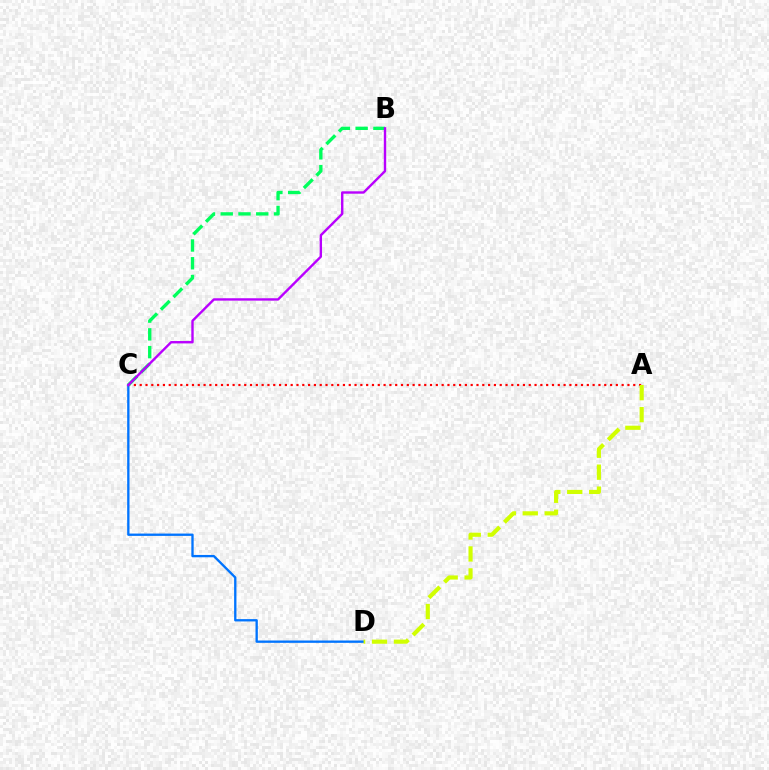{('C', 'D'): [{'color': '#0074ff', 'line_style': 'solid', 'thickness': 1.68}], ('A', 'C'): [{'color': '#ff0000', 'line_style': 'dotted', 'thickness': 1.58}], ('B', 'C'): [{'color': '#00ff5c', 'line_style': 'dashed', 'thickness': 2.41}, {'color': '#b900ff', 'line_style': 'solid', 'thickness': 1.72}], ('A', 'D'): [{'color': '#d1ff00', 'line_style': 'dashed', 'thickness': 2.98}]}